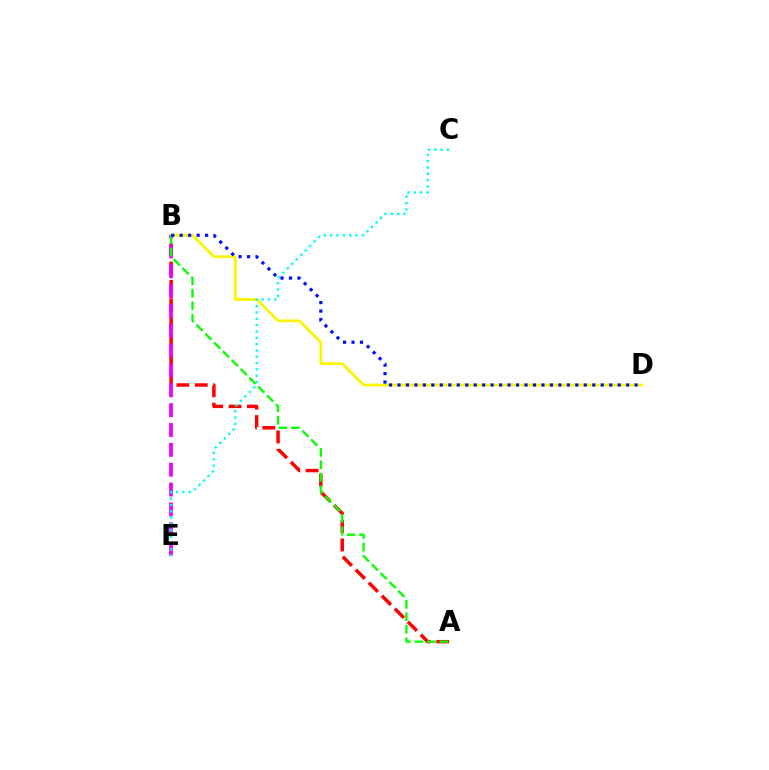{('A', 'B'): [{'color': '#ff0000', 'line_style': 'dashed', 'thickness': 2.5}, {'color': '#08ff00', 'line_style': 'dashed', 'thickness': 1.7}], ('B', 'D'): [{'color': '#fcf500', 'line_style': 'solid', 'thickness': 1.99}, {'color': '#0010ff', 'line_style': 'dotted', 'thickness': 2.3}], ('B', 'E'): [{'color': '#ee00ff', 'line_style': 'dashed', 'thickness': 2.7}], ('C', 'E'): [{'color': '#00fff6', 'line_style': 'dotted', 'thickness': 1.72}]}